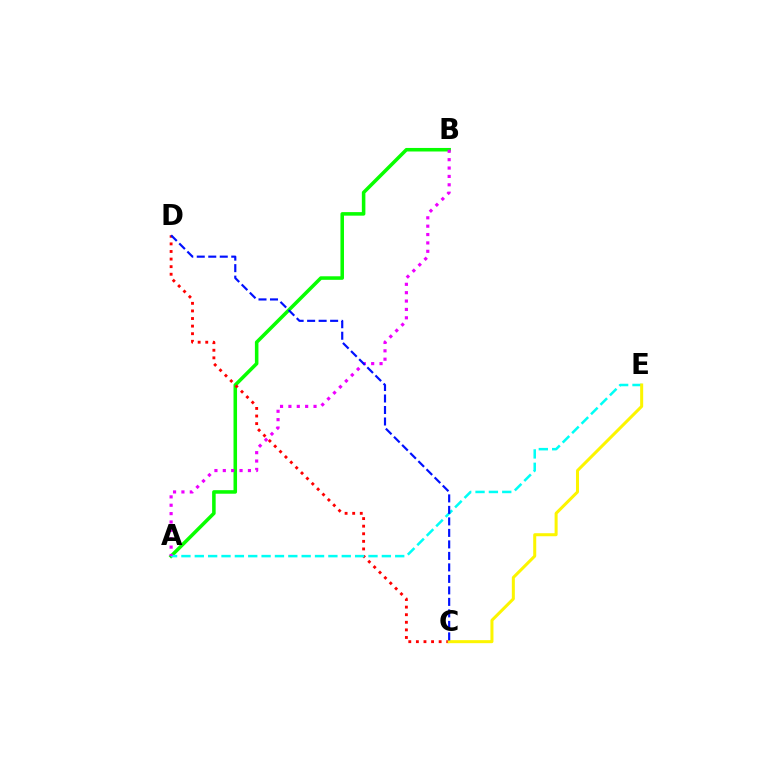{('A', 'B'): [{'color': '#08ff00', 'line_style': 'solid', 'thickness': 2.55}, {'color': '#ee00ff', 'line_style': 'dotted', 'thickness': 2.28}], ('C', 'D'): [{'color': '#ff0000', 'line_style': 'dotted', 'thickness': 2.06}, {'color': '#0010ff', 'line_style': 'dashed', 'thickness': 1.56}], ('A', 'E'): [{'color': '#00fff6', 'line_style': 'dashed', 'thickness': 1.82}], ('C', 'E'): [{'color': '#fcf500', 'line_style': 'solid', 'thickness': 2.18}]}